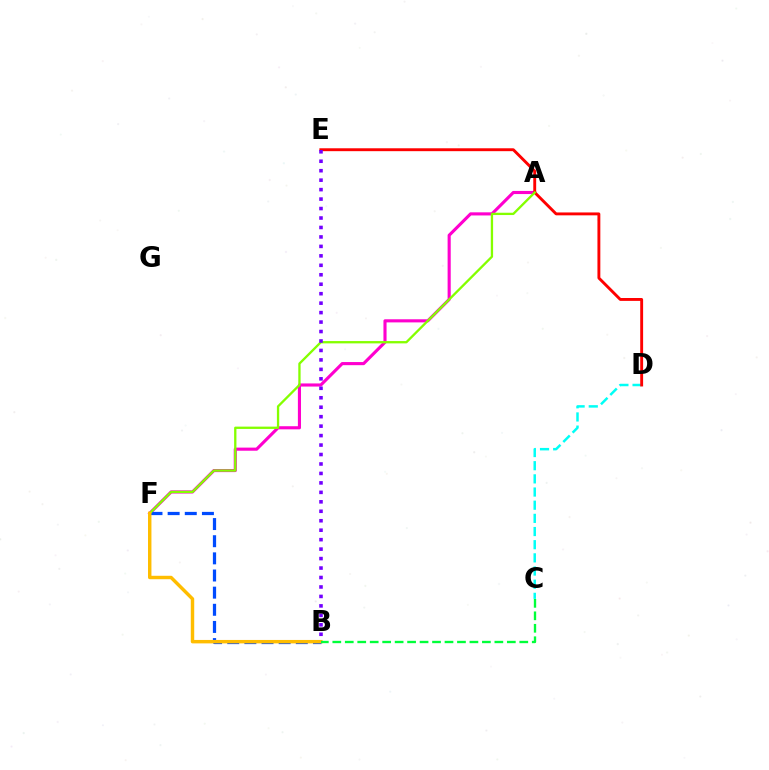{('C', 'D'): [{'color': '#00fff6', 'line_style': 'dashed', 'thickness': 1.79}], ('A', 'F'): [{'color': '#ff00cf', 'line_style': 'solid', 'thickness': 2.25}, {'color': '#84ff00', 'line_style': 'solid', 'thickness': 1.66}], ('D', 'E'): [{'color': '#ff0000', 'line_style': 'solid', 'thickness': 2.08}], ('B', 'F'): [{'color': '#004bff', 'line_style': 'dashed', 'thickness': 2.33}, {'color': '#ffbd00', 'line_style': 'solid', 'thickness': 2.47}], ('B', 'C'): [{'color': '#00ff39', 'line_style': 'dashed', 'thickness': 1.69}], ('B', 'E'): [{'color': '#7200ff', 'line_style': 'dotted', 'thickness': 2.57}]}